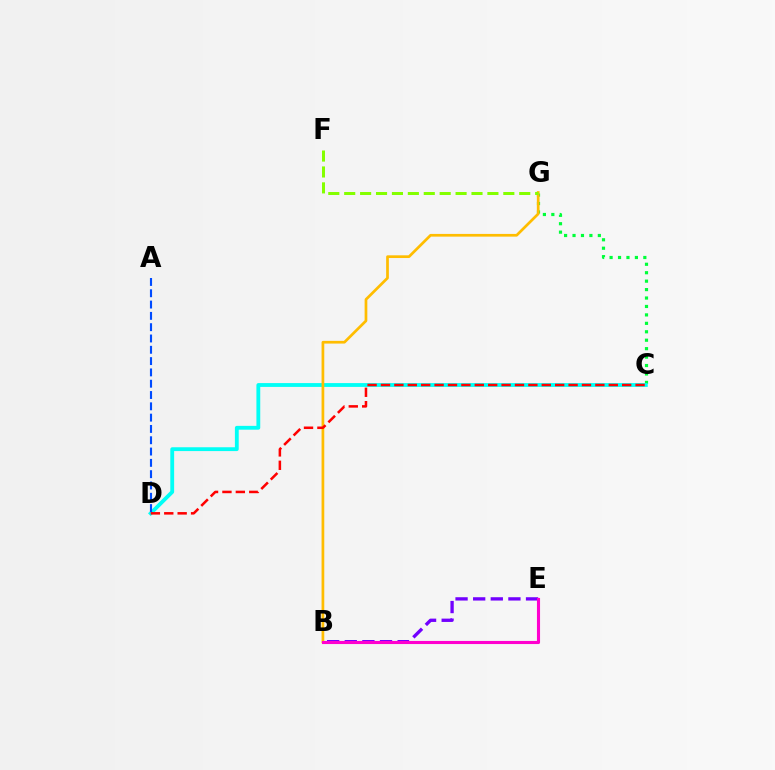{('C', 'G'): [{'color': '#00ff39', 'line_style': 'dotted', 'thickness': 2.29}], ('C', 'D'): [{'color': '#00fff6', 'line_style': 'solid', 'thickness': 2.75}, {'color': '#ff0000', 'line_style': 'dashed', 'thickness': 1.82}], ('B', 'E'): [{'color': '#7200ff', 'line_style': 'dashed', 'thickness': 2.39}, {'color': '#ff00cf', 'line_style': 'solid', 'thickness': 2.23}], ('A', 'D'): [{'color': '#004bff', 'line_style': 'dashed', 'thickness': 1.54}], ('B', 'G'): [{'color': '#ffbd00', 'line_style': 'solid', 'thickness': 1.95}], ('F', 'G'): [{'color': '#84ff00', 'line_style': 'dashed', 'thickness': 2.16}]}